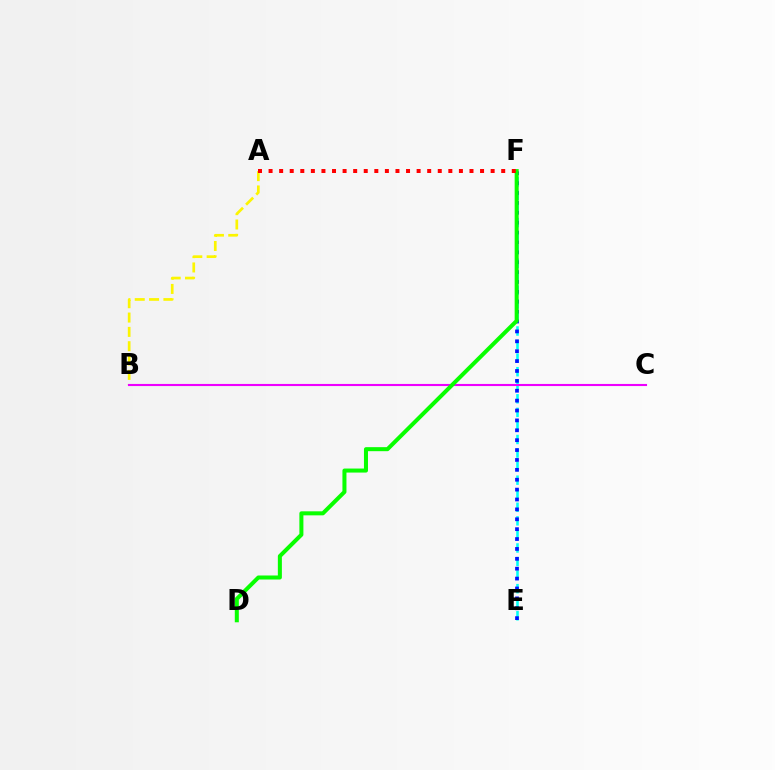{('A', 'B'): [{'color': '#fcf500', 'line_style': 'dashed', 'thickness': 1.95}], ('E', 'F'): [{'color': '#00fff6', 'line_style': 'dashed', 'thickness': 1.84}, {'color': '#0010ff', 'line_style': 'dotted', 'thickness': 2.69}], ('B', 'C'): [{'color': '#ee00ff', 'line_style': 'solid', 'thickness': 1.52}], ('D', 'F'): [{'color': '#08ff00', 'line_style': 'solid', 'thickness': 2.9}], ('A', 'F'): [{'color': '#ff0000', 'line_style': 'dotted', 'thickness': 2.87}]}